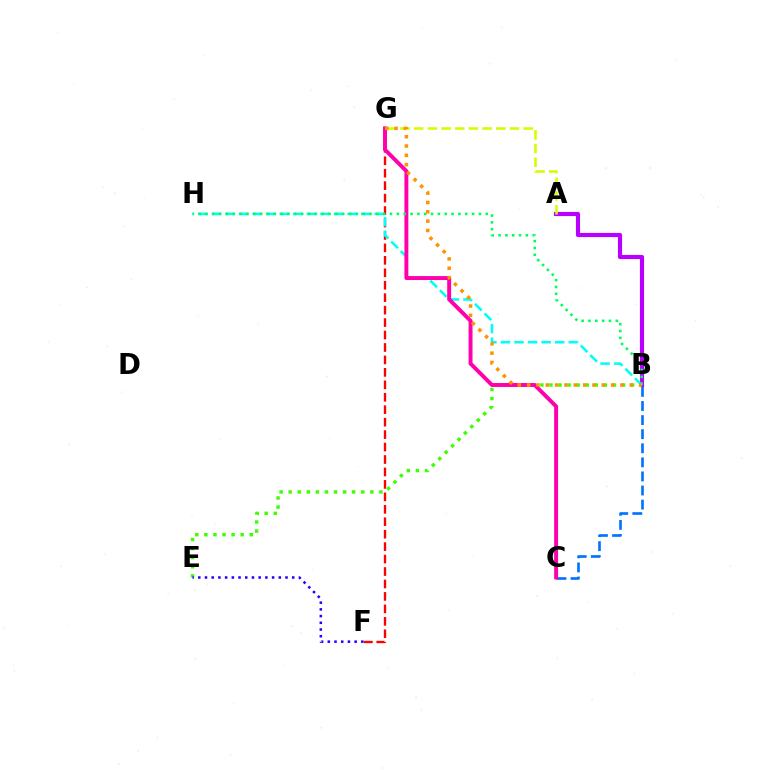{('A', 'B'): [{'color': '#b900ff', 'line_style': 'solid', 'thickness': 2.99}], ('F', 'G'): [{'color': '#ff0000', 'line_style': 'dashed', 'thickness': 1.69}], ('B', 'E'): [{'color': '#3dff00', 'line_style': 'dotted', 'thickness': 2.47}], ('E', 'F'): [{'color': '#2500ff', 'line_style': 'dotted', 'thickness': 1.82}], ('A', 'G'): [{'color': '#d1ff00', 'line_style': 'dashed', 'thickness': 1.86}], ('B', 'H'): [{'color': '#00fff6', 'line_style': 'dashed', 'thickness': 1.84}, {'color': '#00ff5c', 'line_style': 'dotted', 'thickness': 1.86}], ('B', 'C'): [{'color': '#0074ff', 'line_style': 'dashed', 'thickness': 1.91}], ('C', 'G'): [{'color': '#ff00ac', 'line_style': 'solid', 'thickness': 2.83}], ('B', 'G'): [{'color': '#ff9400', 'line_style': 'dotted', 'thickness': 2.53}]}